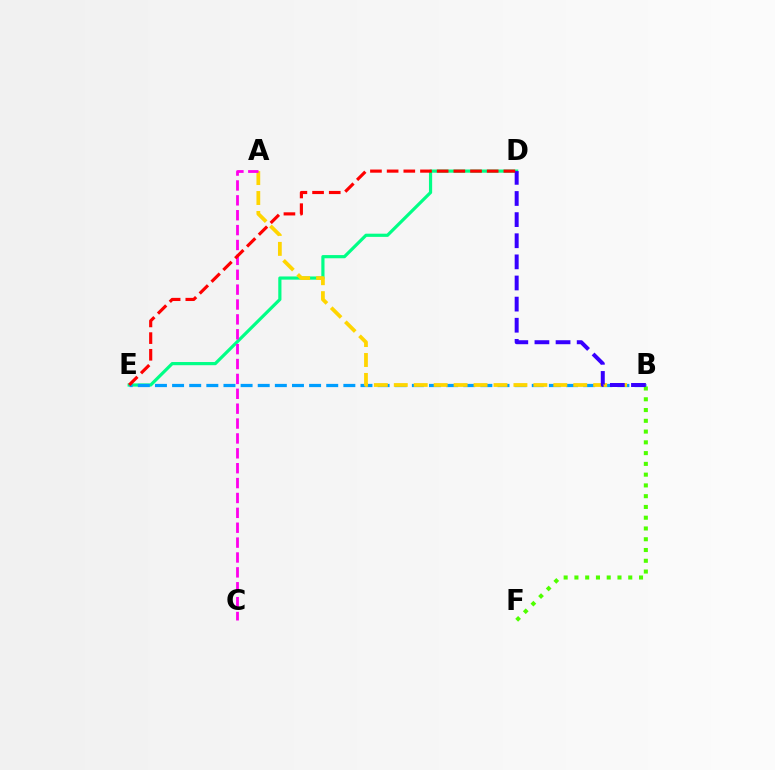{('D', 'E'): [{'color': '#00ff86', 'line_style': 'solid', 'thickness': 2.29}, {'color': '#ff0000', 'line_style': 'dashed', 'thickness': 2.27}], ('B', 'E'): [{'color': '#009eff', 'line_style': 'dashed', 'thickness': 2.33}], ('A', 'B'): [{'color': '#ffd500', 'line_style': 'dashed', 'thickness': 2.71}], ('B', 'F'): [{'color': '#4fff00', 'line_style': 'dotted', 'thickness': 2.93}], ('B', 'D'): [{'color': '#3700ff', 'line_style': 'dashed', 'thickness': 2.87}], ('A', 'C'): [{'color': '#ff00ed', 'line_style': 'dashed', 'thickness': 2.02}]}